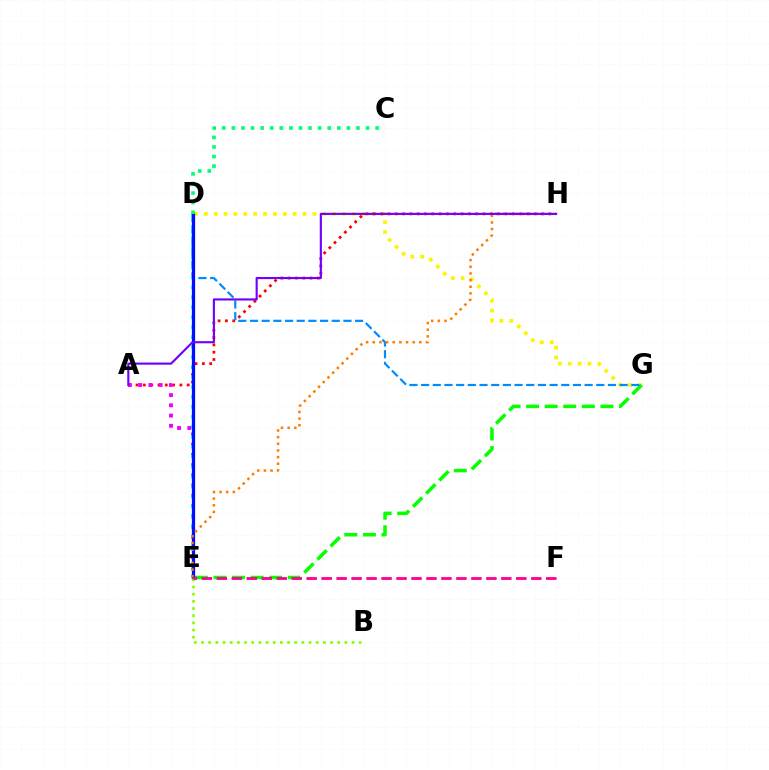{('D', 'G'): [{'color': '#fcf500', 'line_style': 'dotted', 'thickness': 2.68}, {'color': '#008cff', 'line_style': 'dashed', 'thickness': 1.59}], ('A', 'H'): [{'color': '#ff0000', 'line_style': 'dotted', 'thickness': 1.99}, {'color': '#7200ff', 'line_style': 'solid', 'thickness': 1.54}], ('A', 'E'): [{'color': '#ee00ff', 'line_style': 'dotted', 'thickness': 2.78}], ('E', 'G'): [{'color': '#08ff00', 'line_style': 'dashed', 'thickness': 2.52}], ('D', 'E'): [{'color': '#00fff6', 'line_style': 'dotted', 'thickness': 2.71}, {'color': '#0010ff', 'line_style': 'solid', 'thickness': 2.33}], ('B', 'E'): [{'color': '#84ff00', 'line_style': 'dotted', 'thickness': 1.95}], ('E', 'H'): [{'color': '#ff7c00', 'line_style': 'dotted', 'thickness': 1.81}], ('E', 'F'): [{'color': '#ff0094', 'line_style': 'dashed', 'thickness': 2.03}], ('C', 'D'): [{'color': '#00ff74', 'line_style': 'dotted', 'thickness': 2.6}]}